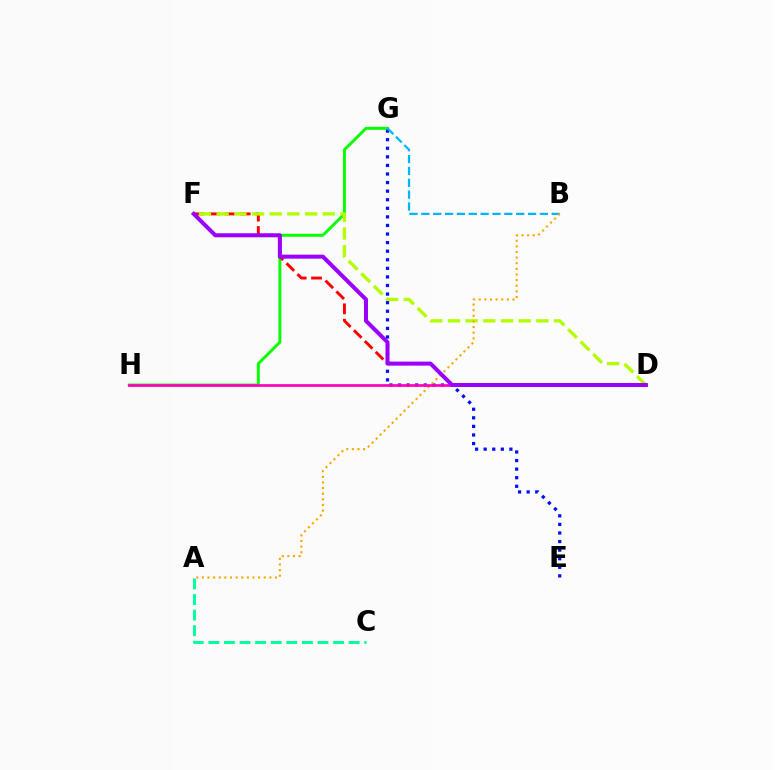{('A', 'C'): [{'color': '#00ff9d', 'line_style': 'dashed', 'thickness': 2.12}], ('G', 'H'): [{'color': '#08ff00', 'line_style': 'solid', 'thickness': 2.12}], ('E', 'G'): [{'color': '#0010ff', 'line_style': 'dotted', 'thickness': 2.33}], ('D', 'F'): [{'color': '#ff0000', 'line_style': 'dashed', 'thickness': 2.09}, {'color': '#b3ff00', 'line_style': 'dashed', 'thickness': 2.4}, {'color': '#9b00ff', 'line_style': 'solid', 'thickness': 2.9}], ('B', 'G'): [{'color': '#00b5ff', 'line_style': 'dashed', 'thickness': 1.61}], ('A', 'B'): [{'color': '#ffa500', 'line_style': 'dotted', 'thickness': 1.53}], ('D', 'H'): [{'color': '#ff00bd', 'line_style': 'solid', 'thickness': 1.96}]}